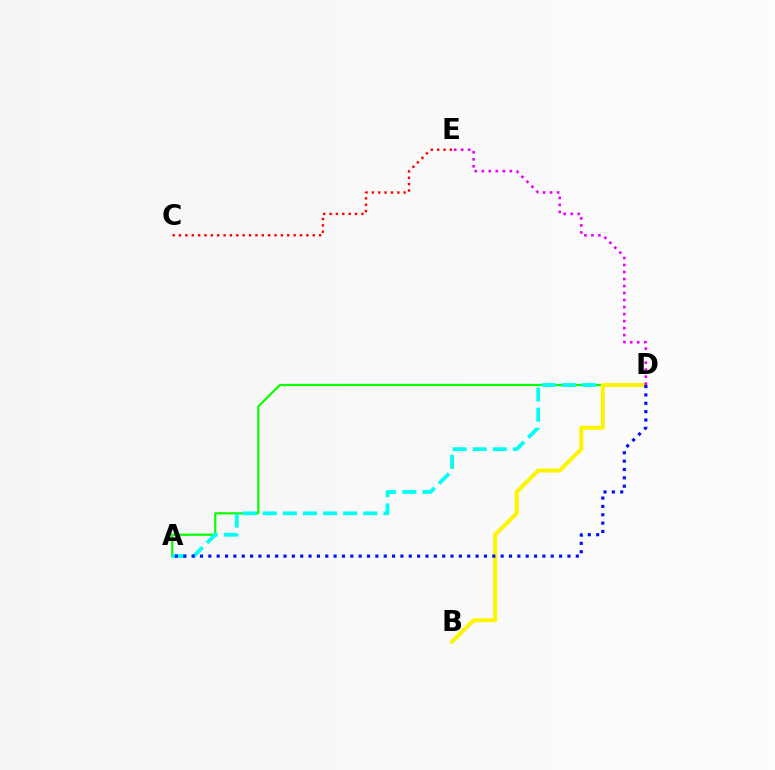{('C', 'E'): [{'color': '#ff0000', 'line_style': 'dotted', 'thickness': 1.73}], ('A', 'D'): [{'color': '#08ff00', 'line_style': 'solid', 'thickness': 1.57}, {'color': '#00fff6', 'line_style': 'dashed', 'thickness': 2.73}, {'color': '#0010ff', 'line_style': 'dotted', 'thickness': 2.27}], ('B', 'D'): [{'color': '#fcf500', 'line_style': 'solid', 'thickness': 2.89}], ('D', 'E'): [{'color': '#ee00ff', 'line_style': 'dotted', 'thickness': 1.9}]}